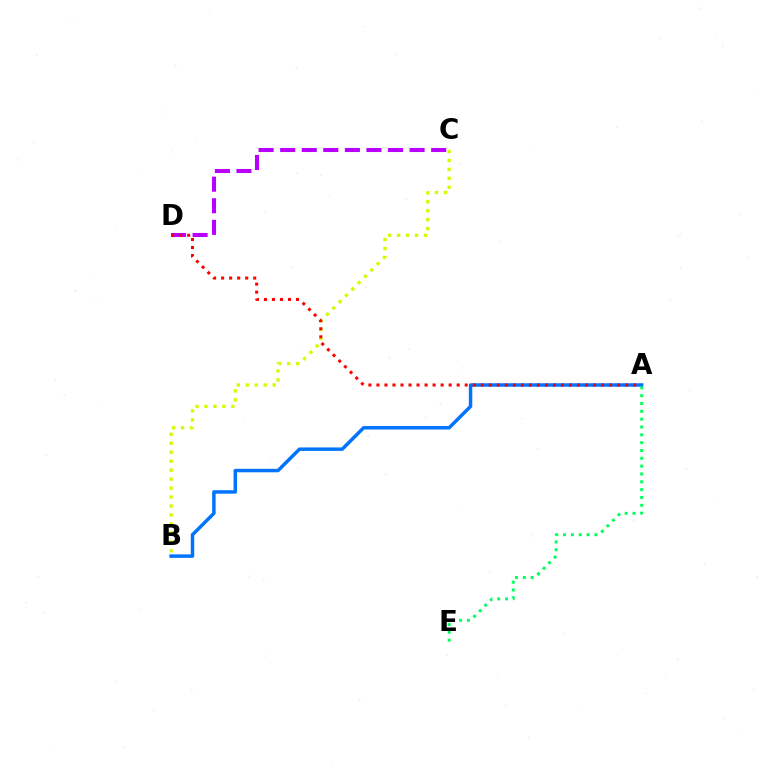{('C', 'D'): [{'color': '#b900ff', 'line_style': 'dashed', 'thickness': 2.93}], ('A', 'B'): [{'color': '#0074ff', 'line_style': 'solid', 'thickness': 2.49}], ('B', 'C'): [{'color': '#d1ff00', 'line_style': 'dotted', 'thickness': 2.43}], ('A', 'E'): [{'color': '#00ff5c', 'line_style': 'dotted', 'thickness': 2.13}], ('A', 'D'): [{'color': '#ff0000', 'line_style': 'dotted', 'thickness': 2.18}]}